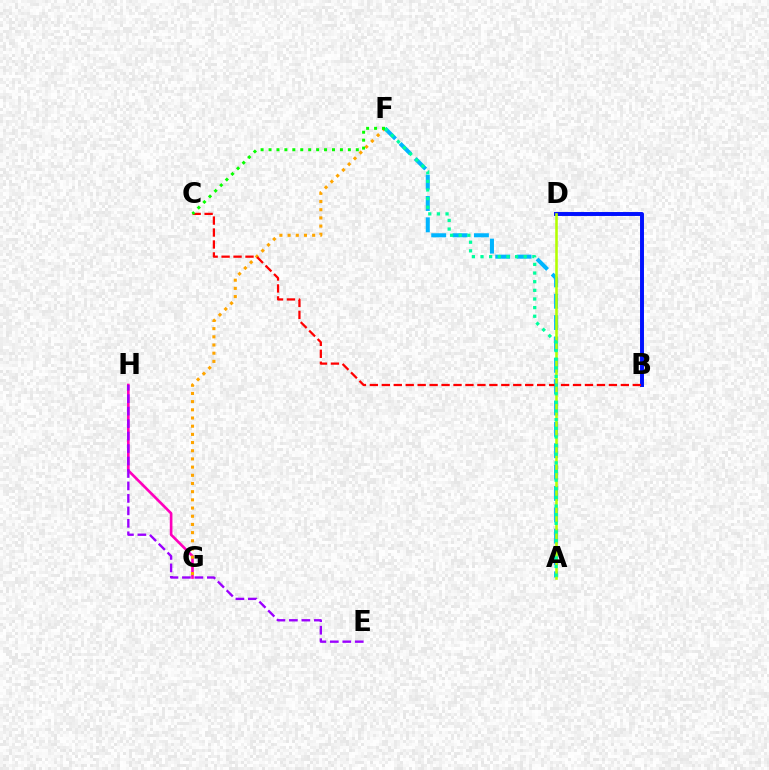{('G', 'H'): [{'color': '#ff00bd', 'line_style': 'solid', 'thickness': 1.91}], ('F', 'G'): [{'color': '#ffa500', 'line_style': 'dotted', 'thickness': 2.22}], ('B', 'D'): [{'color': '#0010ff', 'line_style': 'solid', 'thickness': 2.84}], ('A', 'F'): [{'color': '#00b5ff', 'line_style': 'dashed', 'thickness': 2.9}, {'color': '#00ff9d', 'line_style': 'dotted', 'thickness': 2.35}], ('A', 'D'): [{'color': '#b3ff00', 'line_style': 'solid', 'thickness': 1.84}], ('B', 'C'): [{'color': '#ff0000', 'line_style': 'dashed', 'thickness': 1.62}], ('C', 'F'): [{'color': '#08ff00', 'line_style': 'dotted', 'thickness': 2.16}], ('E', 'H'): [{'color': '#9b00ff', 'line_style': 'dashed', 'thickness': 1.69}]}